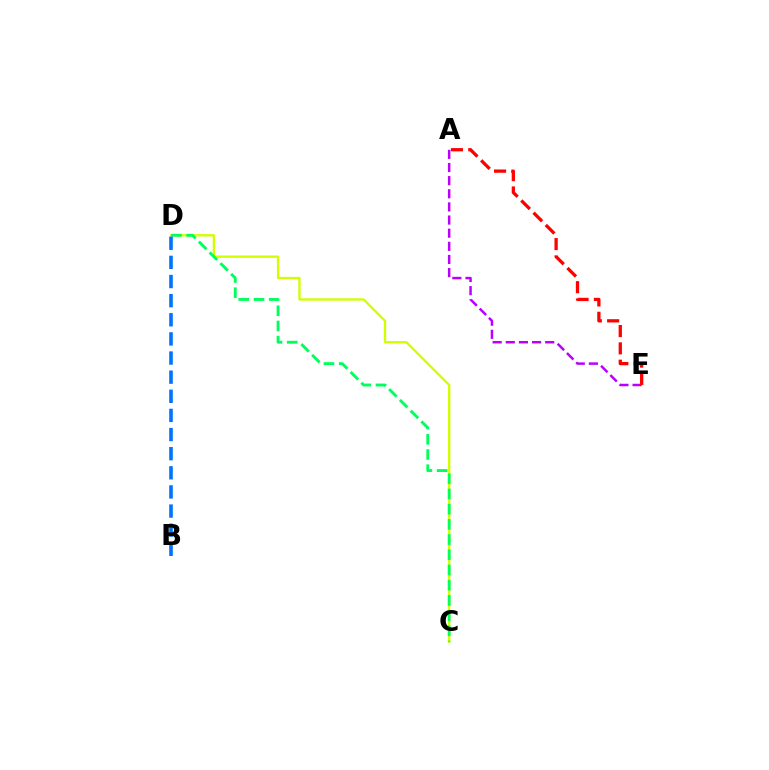{('A', 'E'): [{'color': '#b900ff', 'line_style': 'dashed', 'thickness': 1.78}, {'color': '#ff0000', 'line_style': 'dashed', 'thickness': 2.35}], ('C', 'D'): [{'color': '#d1ff00', 'line_style': 'solid', 'thickness': 1.7}, {'color': '#00ff5c', 'line_style': 'dashed', 'thickness': 2.07}], ('B', 'D'): [{'color': '#0074ff', 'line_style': 'dashed', 'thickness': 2.6}]}